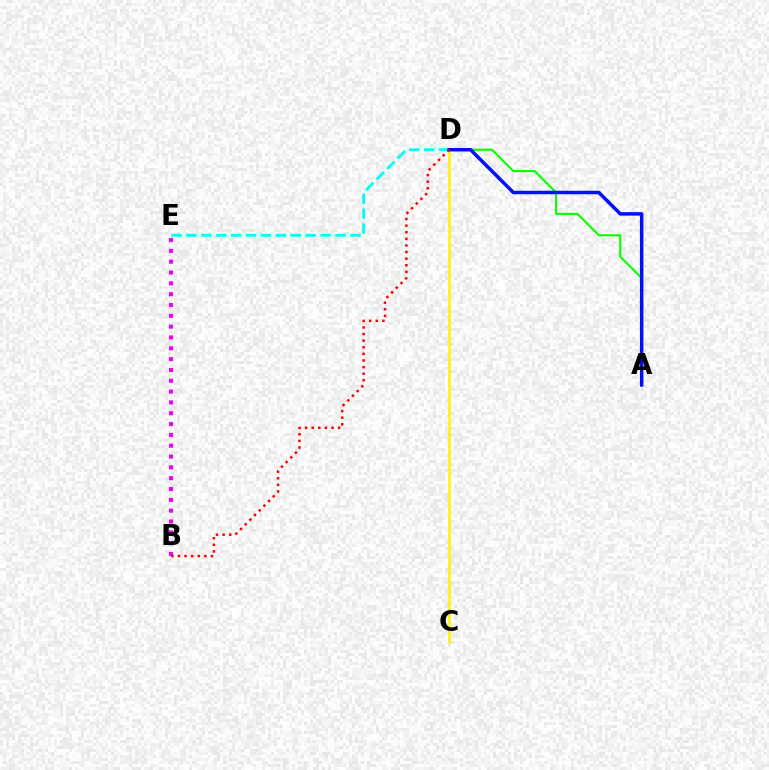{('B', 'E'): [{'color': '#ee00ff', 'line_style': 'dotted', 'thickness': 2.94}], ('D', 'E'): [{'color': '#00fff6', 'line_style': 'dashed', 'thickness': 2.02}], ('A', 'D'): [{'color': '#08ff00', 'line_style': 'solid', 'thickness': 1.53}, {'color': '#0010ff', 'line_style': 'solid', 'thickness': 2.5}], ('C', 'D'): [{'color': '#fcf500', 'line_style': 'solid', 'thickness': 1.86}], ('B', 'D'): [{'color': '#ff0000', 'line_style': 'dotted', 'thickness': 1.79}]}